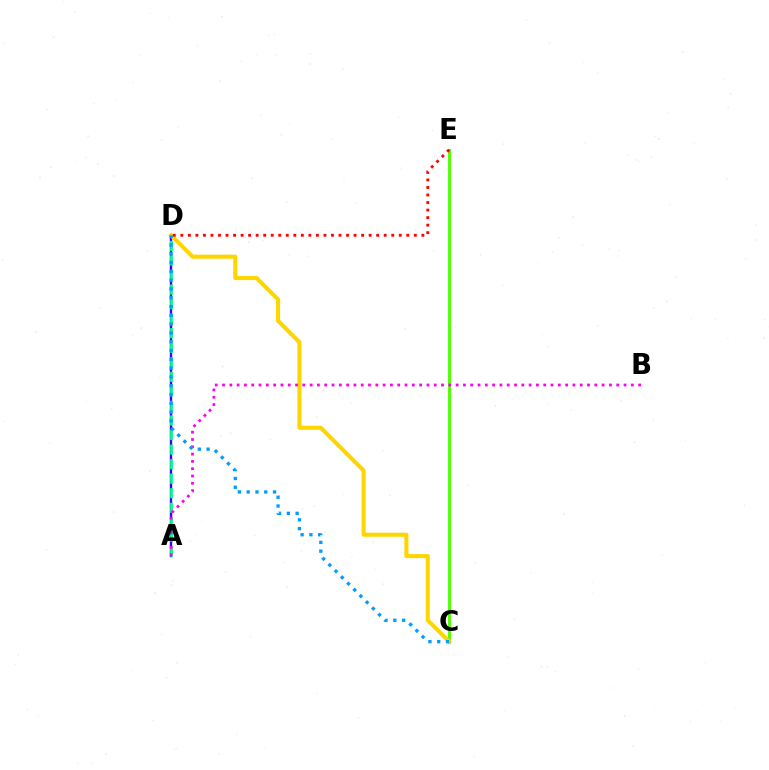{('C', 'E'): [{'color': '#4fff00', 'line_style': 'solid', 'thickness': 2.09}], ('A', 'D'): [{'color': '#3700ff', 'line_style': 'solid', 'thickness': 1.73}, {'color': '#00ff86', 'line_style': 'dashed', 'thickness': 1.98}], ('C', 'D'): [{'color': '#ffd500', 'line_style': 'solid', 'thickness': 2.92}, {'color': '#009eff', 'line_style': 'dotted', 'thickness': 2.39}], ('D', 'E'): [{'color': '#ff0000', 'line_style': 'dotted', 'thickness': 2.05}], ('A', 'B'): [{'color': '#ff00ed', 'line_style': 'dotted', 'thickness': 1.98}]}